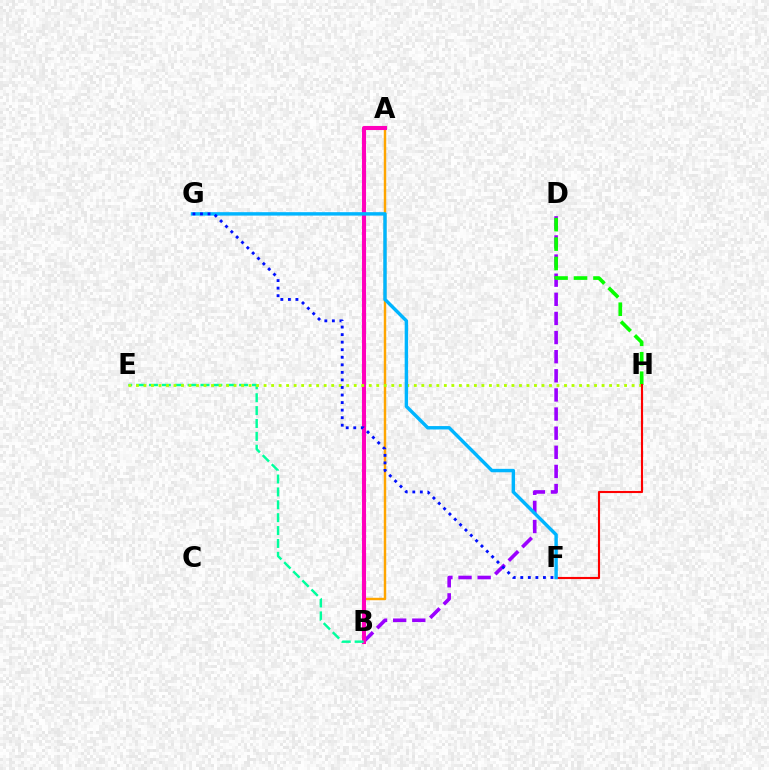{('A', 'B'): [{'color': '#ffa500', 'line_style': 'solid', 'thickness': 1.76}, {'color': '#ff00bd', 'line_style': 'solid', 'thickness': 2.94}], ('B', 'D'): [{'color': '#9b00ff', 'line_style': 'dashed', 'thickness': 2.6}], ('D', 'H'): [{'color': '#08ff00', 'line_style': 'dashed', 'thickness': 2.64}], ('B', 'E'): [{'color': '#00ff9d', 'line_style': 'dashed', 'thickness': 1.75}], ('E', 'H'): [{'color': '#b3ff00', 'line_style': 'dotted', 'thickness': 2.04}], ('F', 'H'): [{'color': '#ff0000', 'line_style': 'solid', 'thickness': 1.53}], ('F', 'G'): [{'color': '#00b5ff', 'line_style': 'solid', 'thickness': 2.47}, {'color': '#0010ff', 'line_style': 'dotted', 'thickness': 2.05}]}